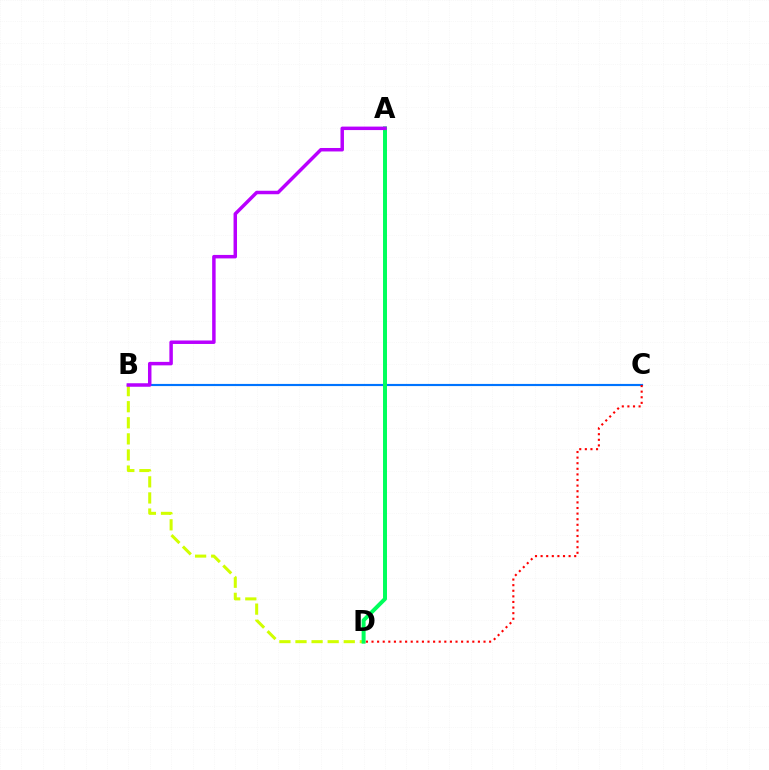{('B', 'D'): [{'color': '#d1ff00', 'line_style': 'dashed', 'thickness': 2.19}], ('B', 'C'): [{'color': '#0074ff', 'line_style': 'solid', 'thickness': 1.55}], ('A', 'D'): [{'color': '#00ff5c', 'line_style': 'solid', 'thickness': 2.86}], ('C', 'D'): [{'color': '#ff0000', 'line_style': 'dotted', 'thickness': 1.52}], ('A', 'B'): [{'color': '#b900ff', 'line_style': 'solid', 'thickness': 2.5}]}